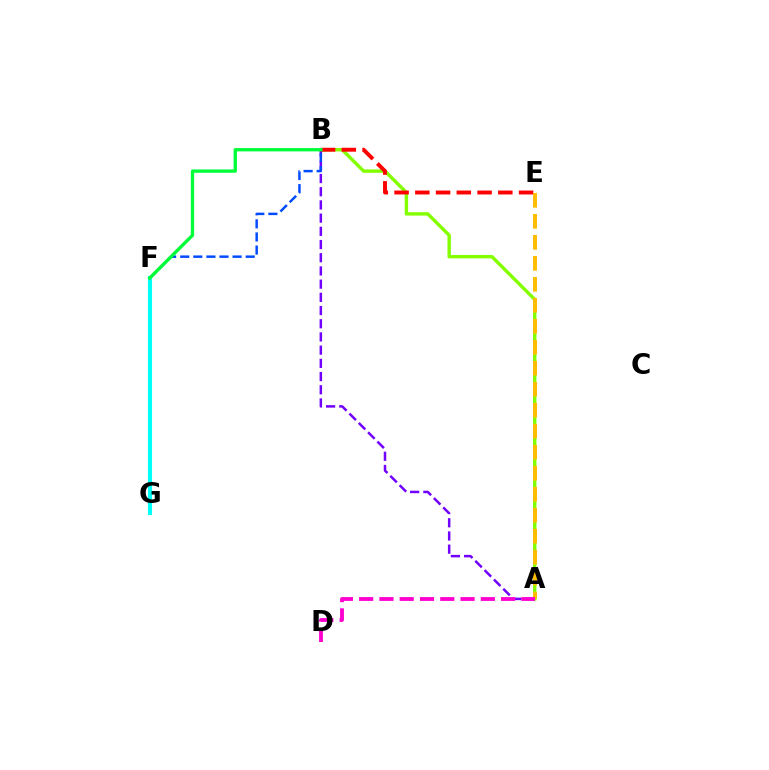{('A', 'B'): [{'color': '#84ff00', 'line_style': 'solid', 'thickness': 2.45}, {'color': '#7200ff', 'line_style': 'dashed', 'thickness': 1.79}], ('B', 'E'): [{'color': '#ff0000', 'line_style': 'dashed', 'thickness': 2.82}], ('F', 'G'): [{'color': '#00fff6', 'line_style': 'solid', 'thickness': 2.96}], ('A', 'E'): [{'color': '#ffbd00', 'line_style': 'dashed', 'thickness': 2.85}], ('B', 'F'): [{'color': '#004bff', 'line_style': 'dashed', 'thickness': 1.78}, {'color': '#00ff39', 'line_style': 'solid', 'thickness': 2.39}], ('A', 'D'): [{'color': '#ff00cf', 'line_style': 'dashed', 'thickness': 2.75}]}